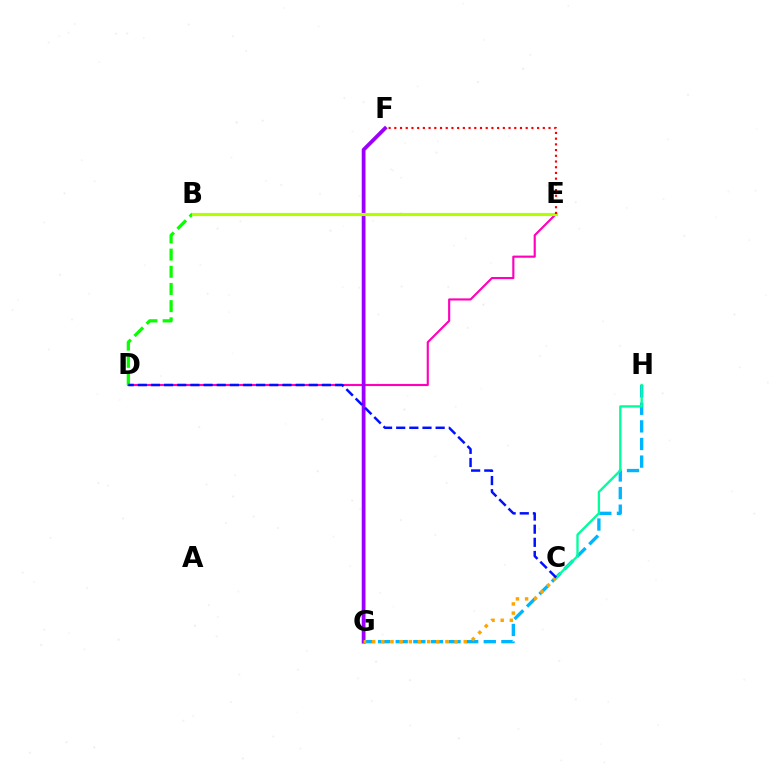{('G', 'H'): [{'color': '#00b5ff', 'line_style': 'dashed', 'thickness': 2.39}], ('D', 'E'): [{'color': '#ff00bd', 'line_style': 'solid', 'thickness': 1.54}], ('B', 'D'): [{'color': '#08ff00', 'line_style': 'dashed', 'thickness': 2.33}], ('F', 'G'): [{'color': '#9b00ff', 'line_style': 'solid', 'thickness': 2.71}], ('B', 'E'): [{'color': '#b3ff00', 'line_style': 'solid', 'thickness': 2.26}], ('C', 'G'): [{'color': '#ffa500', 'line_style': 'dotted', 'thickness': 2.49}], ('C', 'H'): [{'color': '#00ff9d', 'line_style': 'solid', 'thickness': 1.68}], ('C', 'D'): [{'color': '#0010ff', 'line_style': 'dashed', 'thickness': 1.79}], ('E', 'F'): [{'color': '#ff0000', 'line_style': 'dotted', 'thickness': 1.55}]}